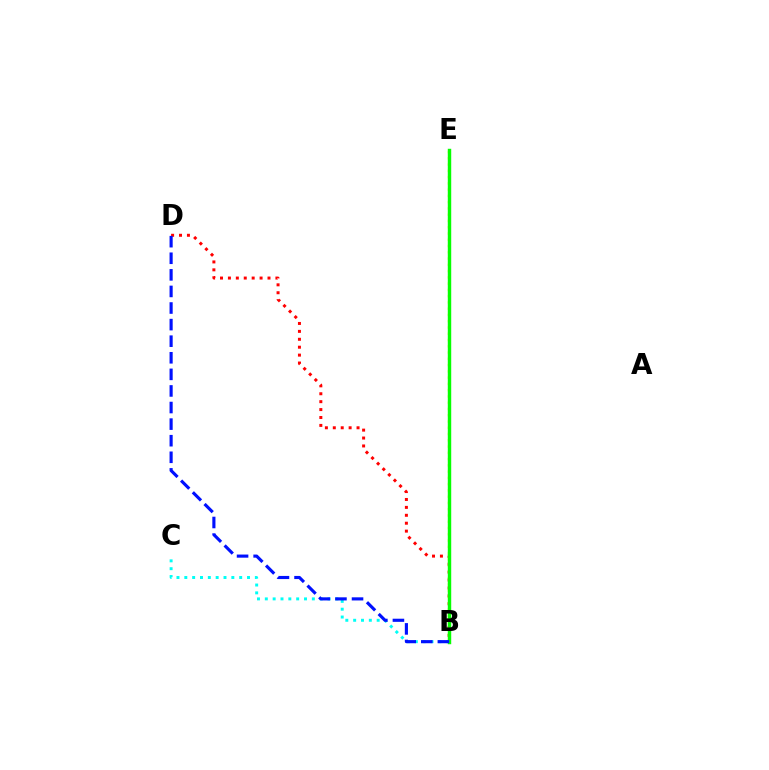{('B', 'E'): [{'color': '#ee00ff', 'line_style': 'dotted', 'thickness': 1.89}, {'color': '#fcf500', 'line_style': 'dotted', 'thickness': 1.7}, {'color': '#08ff00', 'line_style': 'solid', 'thickness': 2.47}], ('B', 'C'): [{'color': '#00fff6', 'line_style': 'dotted', 'thickness': 2.13}], ('B', 'D'): [{'color': '#ff0000', 'line_style': 'dotted', 'thickness': 2.15}, {'color': '#0010ff', 'line_style': 'dashed', 'thickness': 2.25}]}